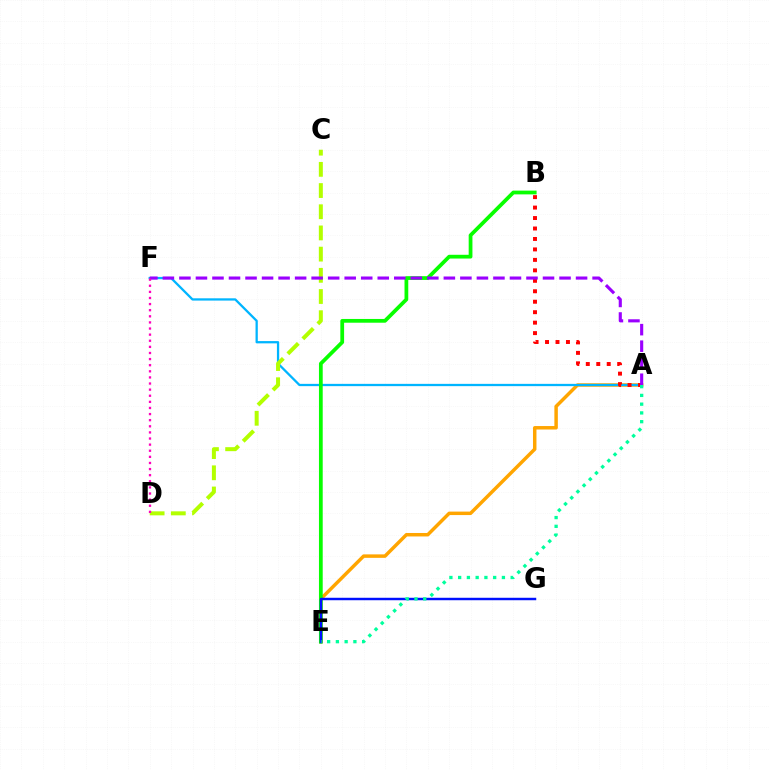{('A', 'E'): [{'color': '#ffa500', 'line_style': 'solid', 'thickness': 2.5}, {'color': '#00ff9d', 'line_style': 'dotted', 'thickness': 2.38}], ('A', 'F'): [{'color': '#00b5ff', 'line_style': 'solid', 'thickness': 1.64}, {'color': '#9b00ff', 'line_style': 'dashed', 'thickness': 2.25}], ('B', 'E'): [{'color': '#08ff00', 'line_style': 'solid', 'thickness': 2.7}], ('C', 'D'): [{'color': '#b3ff00', 'line_style': 'dashed', 'thickness': 2.88}], ('A', 'B'): [{'color': '#ff0000', 'line_style': 'dotted', 'thickness': 2.84}], ('E', 'G'): [{'color': '#0010ff', 'line_style': 'solid', 'thickness': 1.77}], ('D', 'F'): [{'color': '#ff00bd', 'line_style': 'dotted', 'thickness': 1.66}]}